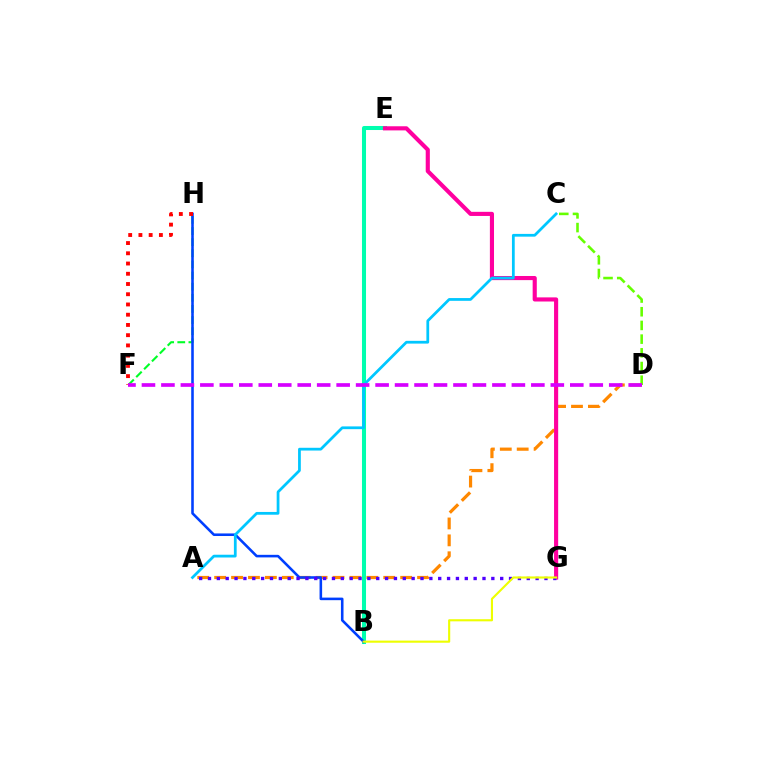{('C', 'D'): [{'color': '#66ff00', 'line_style': 'dashed', 'thickness': 1.86}], ('A', 'D'): [{'color': '#ff8800', 'line_style': 'dashed', 'thickness': 2.3}], ('B', 'E'): [{'color': '#00ffaf', 'line_style': 'solid', 'thickness': 2.91}], ('F', 'H'): [{'color': '#00ff27', 'line_style': 'dashed', 'thickness': 1.51}, {'color': '#ff0000', 'line_style': 'dotted', 'thickness': 2.78}], ('B', 'H'): [{'color': '#003fff', 'line_style': 'solid', 'thickness': 1.85}], ('E', 'G'): [{'color': '#ff00a0', 'line_style': 'solid', 'thickness': 2.97}], ('A', 'G'): [{'color': '#4f00ff', 'line_style': 'dotted', 'thickness': 2.41}], ('A', 'C'): [{'color': '#00c7ff', 'line_style': 'solid', 'thickness': 1.99}], ('D', 'F'): [{'color': '#d600ff', 'line_style': 'dashed', 'thickness': 2.64}], ('B', 'G'): [{'color': '#eeff00', 'line_style': 'solid', 'thickness': 1.53}]}